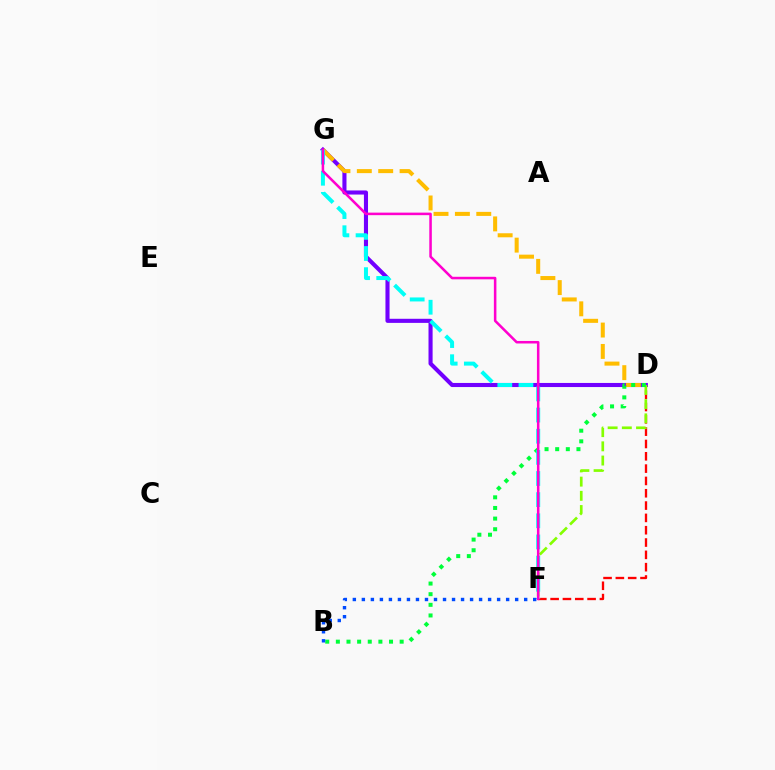{('D', 'G'): [{'color': '#7200ff', 'line_style': 'solid', 'thickness': 2.95}, {'color': '#ffbd00', 'line_style': 'dashed', 'thickness': 2.9}], ('D', 'F'): [{'color': '#ff0000', 'line_style': 'dashed', 'thickness': 1.67}, {'color': '#84ff00', 'line_style': 'dashed', 'thickness': 1.93}], ('B', 'D'): [{'color': '#00ff39', 'line_style': 'dotted', 'thickness': 2.89}], ('F', 'G'): [{'color': '#00fff6', 'line_style': 'dashed', 'thickness': 2.87}, {'color': '#ff00cf', 'line_style': 'solid', 'thickness': 1.82}], ('B', 'F'): [{'color': '#004bff', 'line_style': 'dotted', 'thickness': 2.45}]}